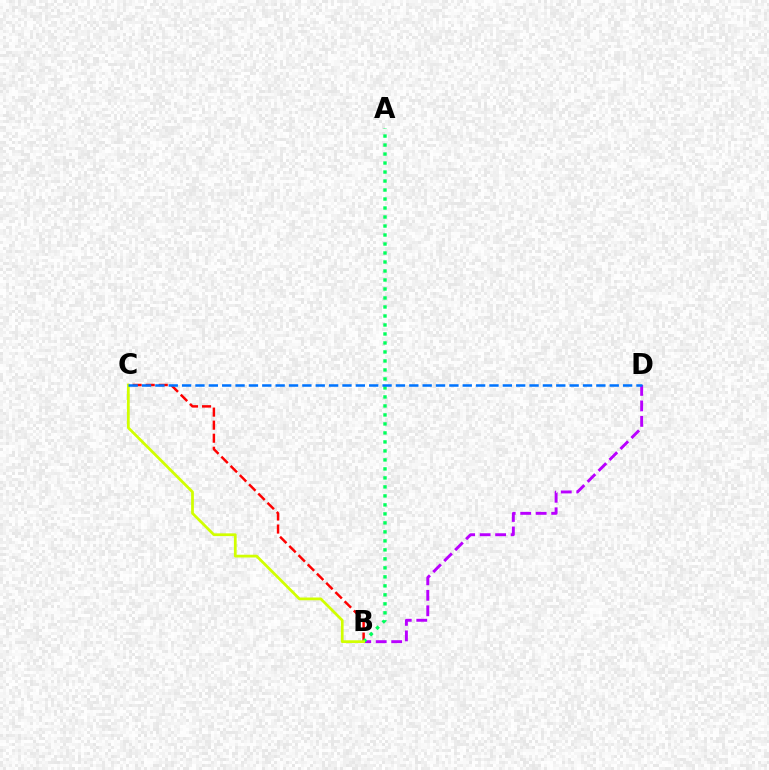{('B', 'C'): [{'color': '#ff0000', 'line_style': 'dashed', 'thickness': 1.77}, {'color': '#d1ff00', 'line_style': 'solid', 'thickness': 1.98}], ('B', 'D'): [{'color': '#b900ff', 'line_style': 'dashed', 'thickness': 2.1}], ('A', 'B'): [{'color': '#00ff5c', 'line_style': 'dotted', 'thickness': 2.44}], ('C', 'D'): [{'color': '#0074ff', 'line_style': 'dashed', 'thickness': 1.82}]}